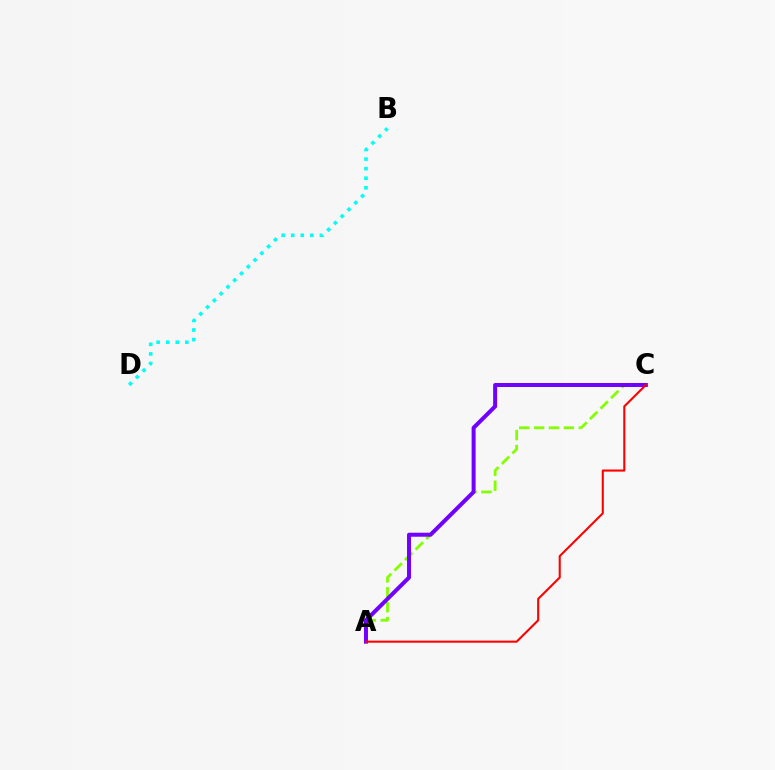{('A', 'C'): [{'color': '#84ff00', 'line_style': 'dashed', 'thickness': 2.02}, {'color': '#7200ff', 'line_style': 'solid', 'thickness': 2.89}, {'color': '#ff0000', 'line_style': 'solid', 'thickness': 1.51}], ('B', 'D'): [{'color': '#00fff6', 'line_style': 'dotted', 'thickness': 2.6}]}